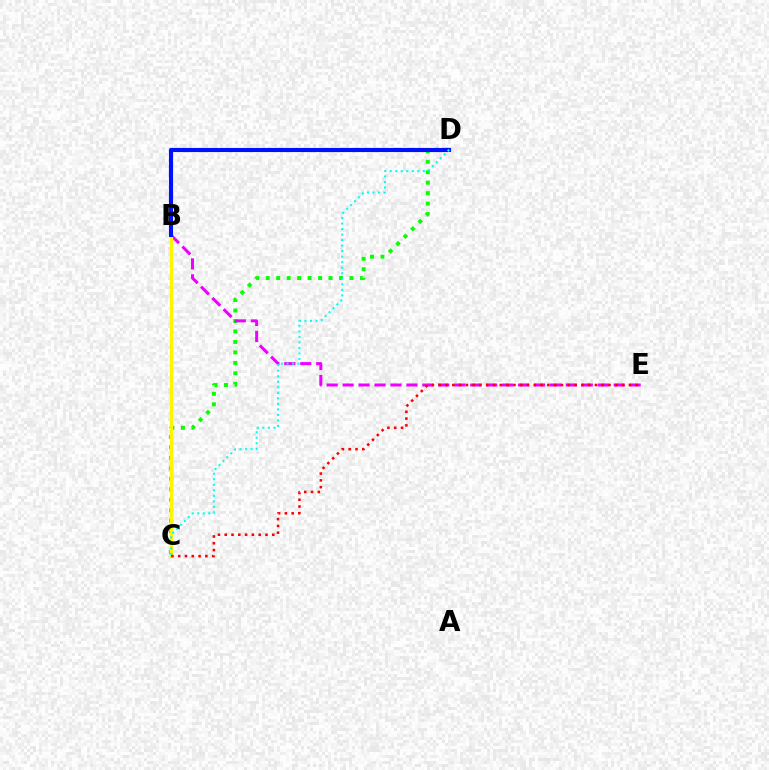{('C', 'D'): [{'color': '#08ff00', 'line_style': 'dotted', 'thickness': 2.85}, {'color': '#00fff6', 'line_style': 'dotted', 'thickness': 1.5}], ('B', 'E'): [{'color': '#ee00ff', 'line_style': 'dashed', 'thickness': 2.17}], ('B', 'C'): [{'color': '#fcf500', 'line_style': 'solid', 'thickness': 2.34}], ('B', 'D'): [{'color': '#0010ff', 'line_style': 'solid', 'thickness': 2.96}], ('C', 'E'): [{'color': '#ff0000', 'line_style': 'dotted', 'thickness': 1.85}]}